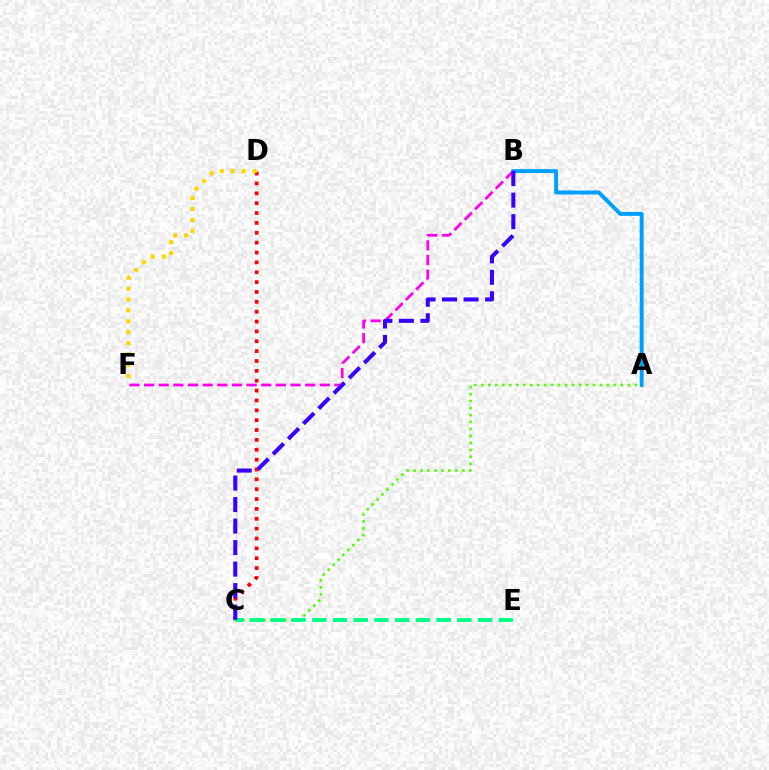{('C', 'D'): [{'color': '#ff0000', 'line_style': 'dotted', 'thickness': 2.68}], ('A', 'C'): [{'color': '#4fff00', 'line_style': 'dotted', 'thickness': 1.89}], ('D', 'F'): [{'color': '#ffd500', 'line_style': 'dotted', 'thickness': 2.97}], ('C', 'E'): [{'color': '#00ff86', 'line_style': 'dashed', 'thickness': 2.81}], ('A', 'B'): [{'color': '#009eff', 'line_style': 'solid', 'thickness': 2.82}], ('B', 'F'): [{'color': '#ff00ed', 'line_style': 'dashed', 'thickness': 1.99}], ('B', 'C'): [{'color': '#3700ff', 'line_style': 'dashed', 'thickness': 2.92}]}